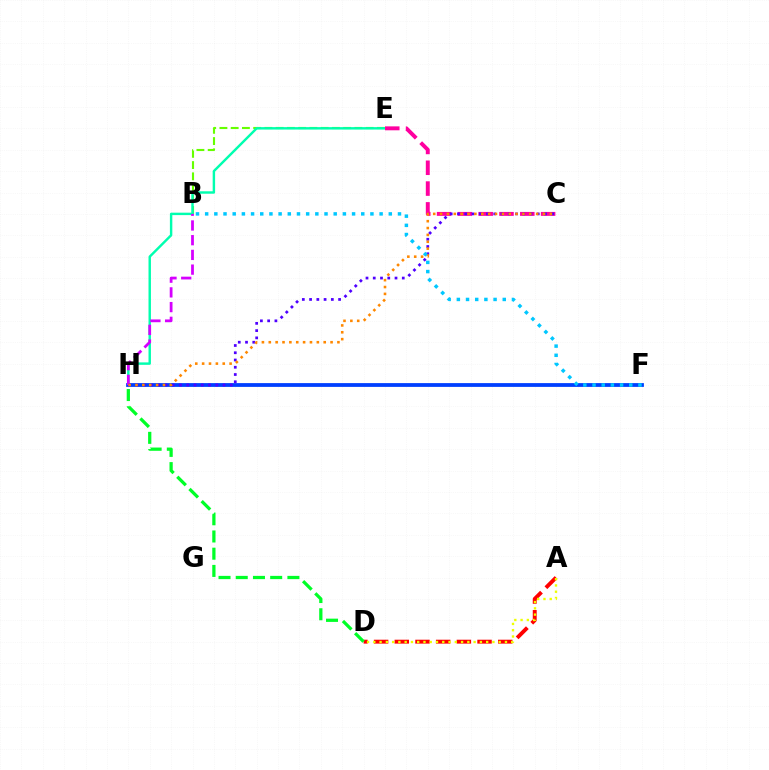{('B', 'E'): [{'color': '#66ff00', 'line_style': 'dashed', 'thickness': 1.53}], ('A', 'D'): [{'color': '#ff0000', 'line_style': 'dashed', 'thickness': 2.81}, {'color': '#eeff00', 'line_style': 'dotted', 'thickness': 1.7}], ('E', 'H'): [{'color': '#00ffaf', 'line_style': 'solid', 'thickness': 1.75}], ('C', 'E'): [{'color': '#ff00a0', 'line_style': 'dashed', 'thickness': 2.83}], ('F', 'H'): [{'color': '#003fff', 'line_style': 'solid', 'thickness': 2.72}], ('D', 'H'): [{'color': '#00ff27', 'line_style': 'dashed', 'thickness': 2.34}], ('B', 'H'): [{'color': '#d600ff', 'line_style': 'dashed', 'thickness': 2.0}], ('C', 'H'): [{'color': '#4f00ff', 'line_style': 'dotted', 'thickness': 1.97}, {'color': '#ff8800', 'line_style': 'dotted', 'thickness': 1.86}], ('B', 'F'): [{'color': '#00c7ff', 'line_style': 'dotted', 'thickness': 2.49}]}